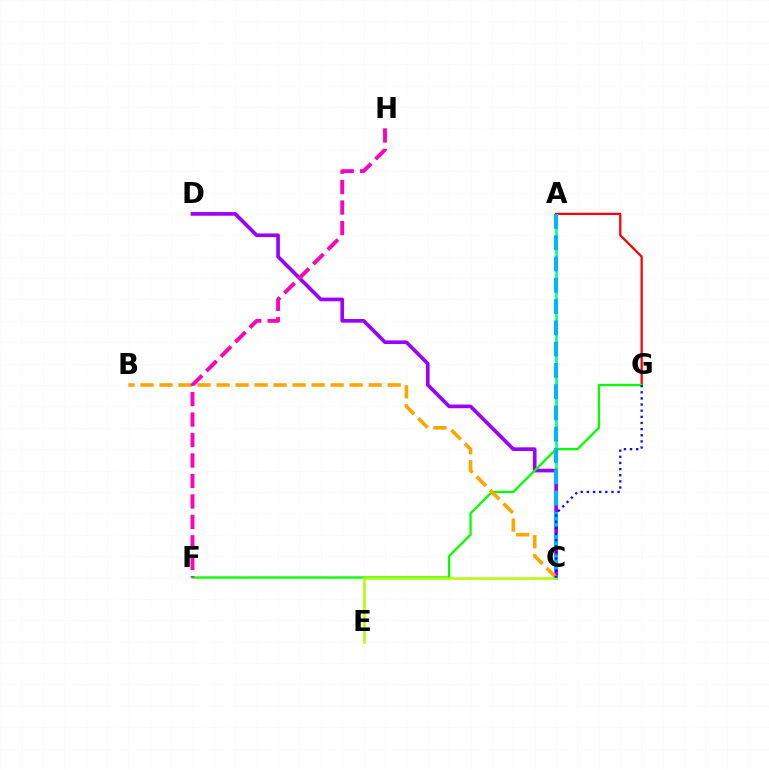{('A', 'C'): [{'color': '#00ff9d', 'line_style': 'solid', 'thickness': 1.99}, {'color': '#00b5ff', 'line_style': 'dashed', 'thickness': 2.89}], ('A', 'G'): [{'color': '#ff0000', 'line_style': 'solid', 'thickness': 1.62}], ('C', 'D'): [{'color': '#9b00ff', 'line_style': 'solid', 'thickness': 2.64}], ('F', 'G'): [{'color': '#08ff00', 'line_style': 'solid', 'thickness': 1.67}], ('B', 'C'): [{'color': '#ffa500', 'line_style': 'dashed', 'thickness': 2.58}], ('C', 'E'): [{'color': '#b3ff00', 'line_style': 'solid', 'thickness': 1.84}], ('F', 'H'): [{'color': '#ff00bd', 'line_style': 'dashed', 'thickness': 2.78}], ('C', 'G'): [{'color': '#0010ff', 'line_style': 'dotted', 'thickness': 1.67}]}